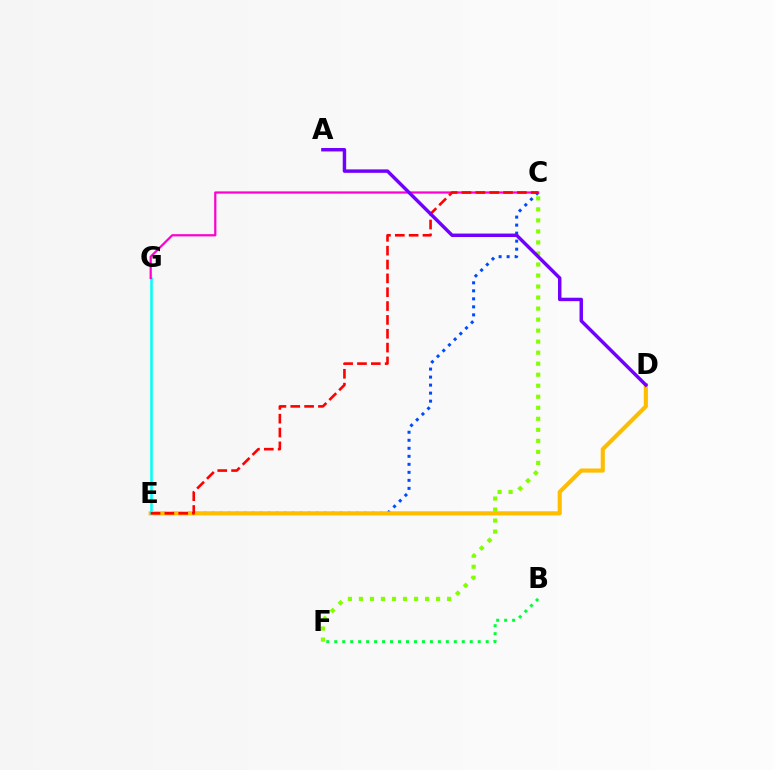{('C', 'E'): [{'color': '#004bff', 'line_style': 'dotted', 'thickness': 2.18}, {'color': '#ff0000', 'line_style': 'dashed', 'thickness': 1.88}], ('D', 'E'): [{'color': '#ffbd00', 'line_style': 'solid', 'thickness': 2.97}], ('E', 'G'): [{'color': '#00fff6', 'line_style': 'solid', 'thickness': 1.82}], ('C', 'G'): [{'color': '#ff00cf', 'line_style': 'solid', 'thickness': 1.61}], ('C', 'F'): [{'color': '#84ff00', 'line_style': 'dotted', 'thickness': 2.99}], ('A', 'D'): [{'color': '#7200ff', 'line_style': 'solid', 'thickness': 2.48}], ('B', 'F'): [{'color': '#00ff39', 'line_style': 'dotted', 'thickness': 2.17}]}